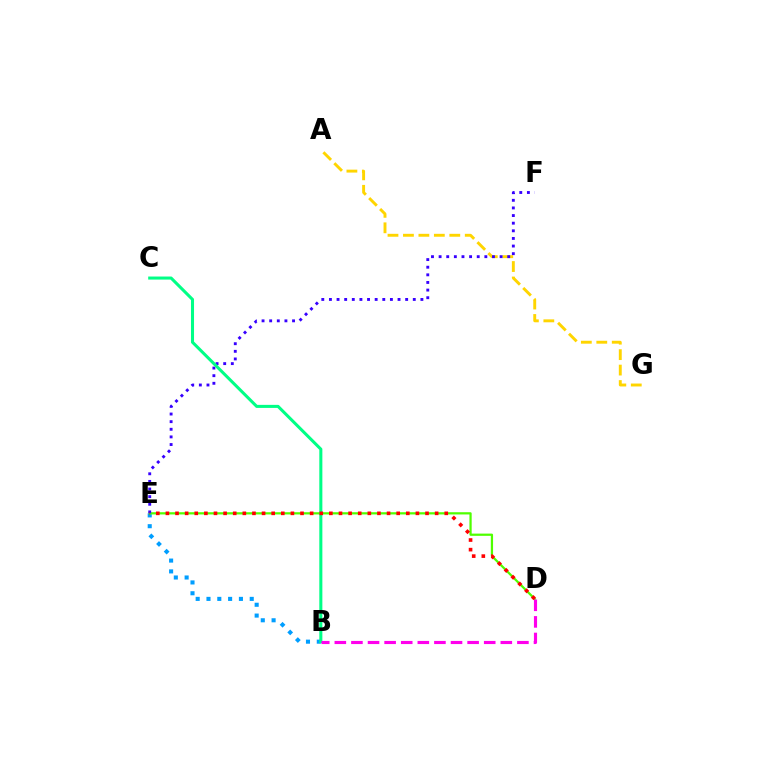{('B', 'E'): [{'color': '#009eff', 'line_style': 'dotted', 'thickness': 2.94}], ('A', 'G'): [{'color': '#ffd500', 'line_style': 'dashed', 'thickness': 2.1}], ('D', 'E'): [{'color': '#4fff00', 'line_style': 'solid', 'thickness': 1.61}, {'color': '#ff0000', 'line_style': 'dotted', 'thickness': 2.61}], ('E', 'F'): [{'color': '#3700ff', 'line_style': 'dotted', 'thickness': 2.07}], ('B', 'C'): [{'color': '#00ff86', 'line_style': 'solid', 'thickness': 2.2}], ('B', 'D'): [{'color': '#ff00ed', 'line_style': 'dashed', 'thickness': 2.25}]}